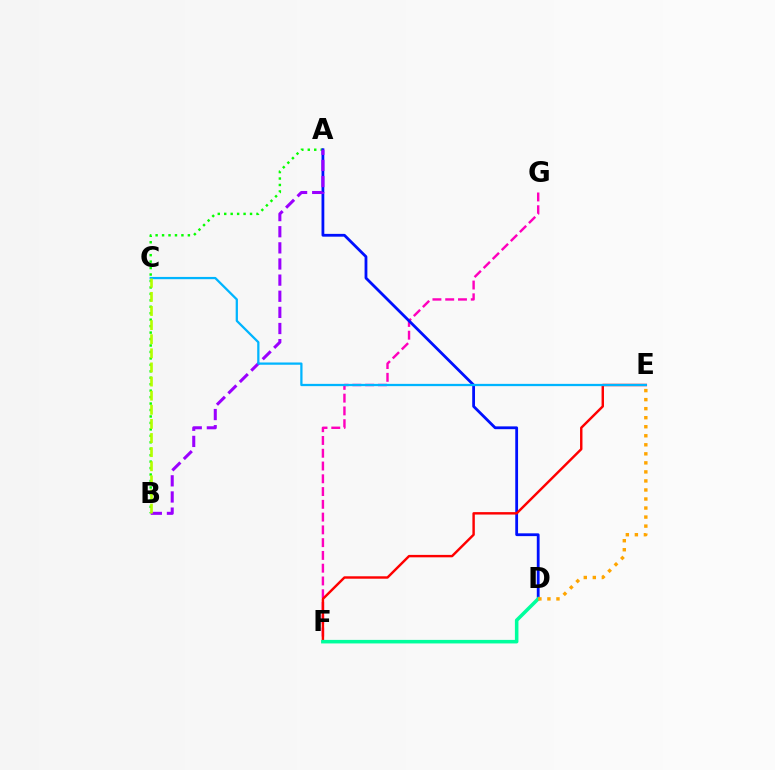{('F', 'G'): [{'color': '#ff00bd', 'line_style': 'dashed', 'thickness': 1.74}], ('A', 'B'): [{'color': '#08ff00', 'line_style': 'dotted', 'thickness': 1.75}, {'color': '#9b00ff', 'line_style': 'dashed', 'thickness': 2.19}], ('A', 'D'): [{'color': '#0010ff', 'line_style': 'solid', 'thickness': 2.01}], ('E', 'F'): [{'color': '#ff0000', 'line_style': 'solid', 'thickness': 1.75}], ('C', 'E'): [{'color': '#00b5ff', 'line_style': 'solid', 'thickness': 1.63}], ('D', 'F'): [{'color': '#00ff9d', 'line_style': 'solid', 'thickness': 2.55}], ('B', 'C'): [{'color': '#b3ff00', 'line_style': 'dashed', 'thickness': 1.92}], ('D', 'E'): [{'color': '#ffa500', 'line_style': 'dotted', 'thickness': 2.45}]}